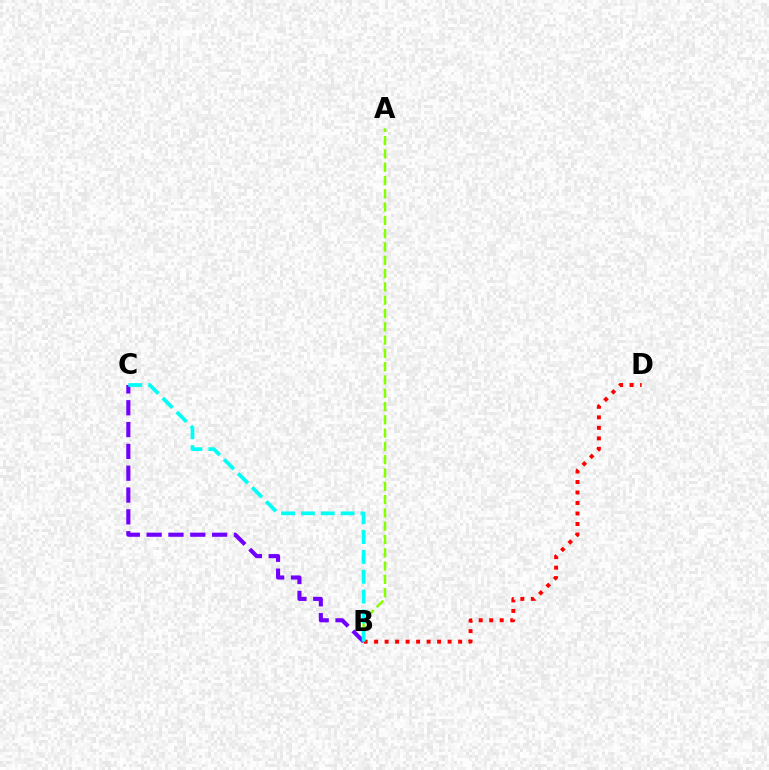{('A', 'B'): [{'color': '#84ff00', 'line_style': 'dashed', 'thickness': 1.81}], ('B', 'D'): [{'color': '#ff0000', 'line_style': 'dotted', 'thickness': 2.85}], ('B', 'C'): [{'color': '#7200ff', 'line_style': 'dashed', 'thickness': 2.97}, {'color': '#00fff6', 'line_style': 'dashed', 'thickness': 2.7}]}